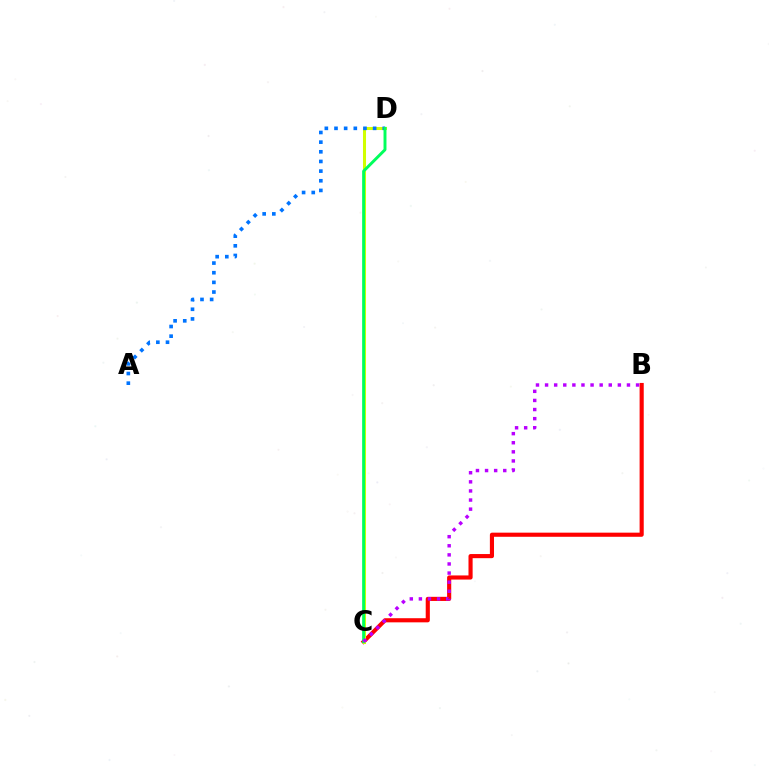{('B', 'C'): [{'color': '#ff0000', 'line_style': 'solid', 'thickness': 2.97}, {'color': '#b900ff', 'line_style': 'dotted', 'thickness': 2.47}], ('C', 'D'): [{'color': '#d1ff00', 'line_style': 'solid', 'thickness': 2.19}, {'color': '#00ff5c', 'line_style': 'solid', 'thickness': 2.12}], ('A', 'D'): [{'color': '#0074ff', 'line_style': 'dotted', 'thickness': 2.62}]}